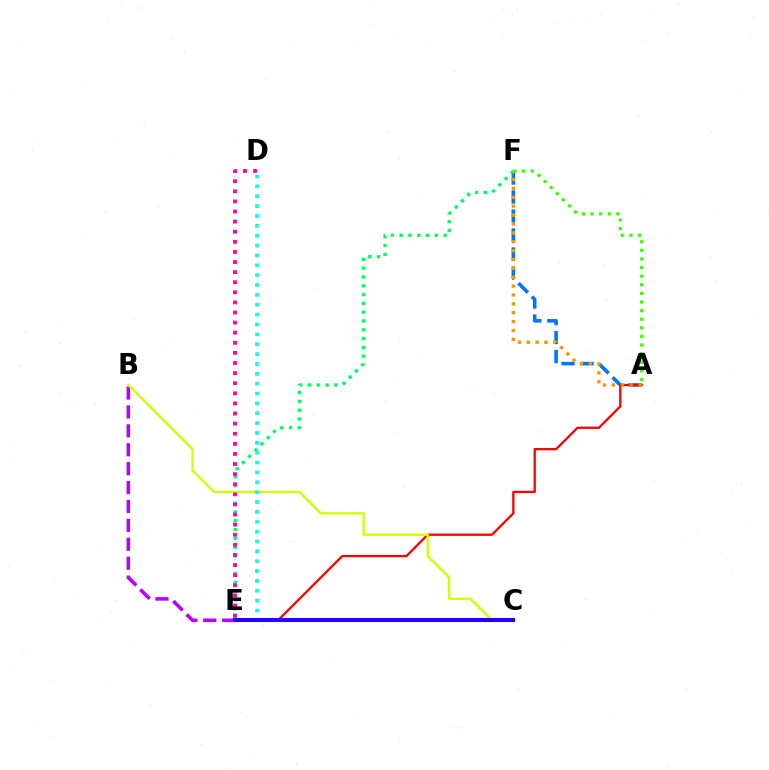{('B', 'E'): [{'color': '#b900ff', 'line_style': 'dashed', 'thickness': 2.57}], ('A', 'F'): [{'color': '#0074ff', 'line_style': 'dashed', 'thickness': 2.58}, {'color': '#ff9400', 'line_style': 'dotted', 'thickness': 2.41}, {'color': '#3dff00', 'line_style': 'dotted', 'thickness': 2.34}], ('A', 'E'): [{'color': '#ff0000', 'line_style': 'solid', 'thickness': 1.65}], ('E', 'F'): [{'color': '#00ff5c', 'line_style': 'dotted', 'thickness': 2.39}], ('B', 'C'): [{'color': '#d1ff00', 'line_style': 'solid', 'thickness': 1.69}], ('D', 'E'): [{'color': '#00fff6', 'line_style': 'dotted', 'thickness': 2.68}, {'color': '#ff00ac', 'line_style': 'dotted', 'thickness': 2.74}], ('C', 'E'): [{'color': '#2500ff', 'line_style': 'solid', 'thickness': 2.95}]}